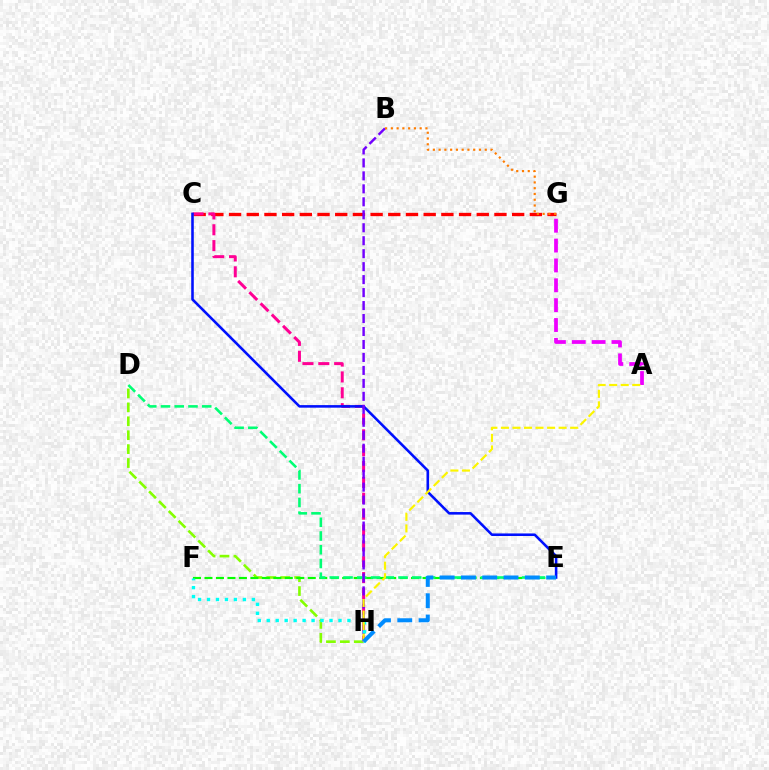{('D', 'H'): [{'color': '#84ff00', 'line_style': 'dashed', 'thickness': 1.89}], ('A', 'G'): [{'color': '#ee00ff', 'line_style': 'dashed', 'thickness': 2.7}], ('E', 'F'): [{'color': '#08ff00', 'line_style': 'dashed', 'thickness': 1.56}], ('C', 'G'): [{'color': '#ff0000', 'line_style': 'dashed', 'thickness': 2.4}], ('C', 'H'): [{'color': '#ff0094', 'line_style': 'dashed', 'thickness': 2.15}], ('D', 'E'): [{'color': '#00ff74', 'line_style': 'dashed', 'thickness': 1.87}], ('C', 'E'): [{'color': '#0010ff', 'line_style': 'solid', 'thickness': 1.85}], ('B', 'H'): [{'color': '#7200ff', 'line_style': 'dashed', 'thickness': 1.76}], ('F', 'H'): [{'color': '#00fff6', 'line_style': 'dotted', 'thickness': 2.44}], ('B', 'G'): [{'color': '#ff7c00', 'line_style': 'dotted', 'thickness': 1.57}], ('A', 'H'): [{'color': '#fcf500', 'line_style': 'dashed', 'thickness': 1.57}], ('E', 'H'): [{'color': '#008cff', 'line_style': 'dashed', 'thickness': 2.89}]}